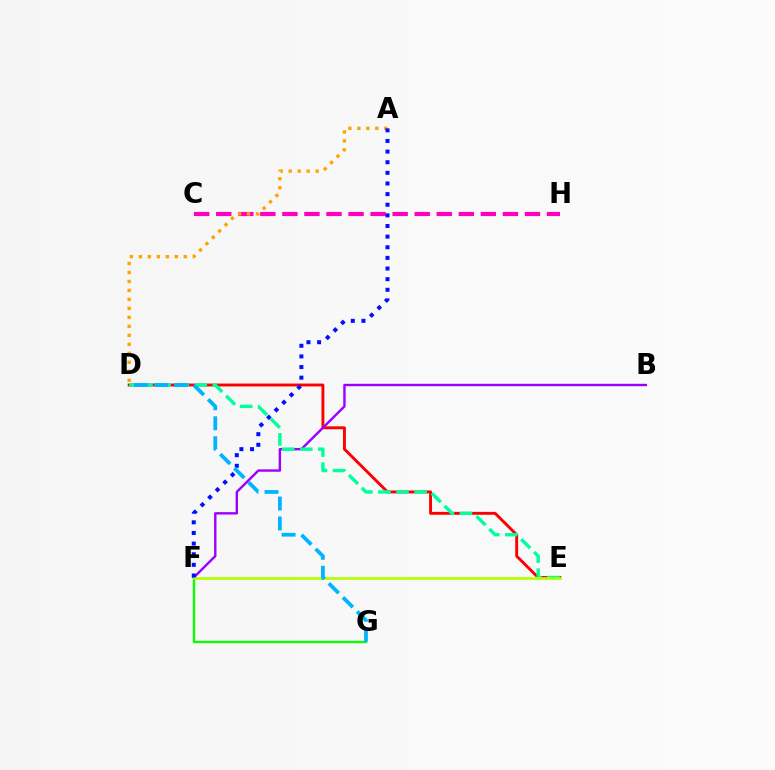{('D', 'E'): [{'color': '#ff0000', 'line_style': 'solid', 'thickness': 2.09}, {'color': '#00ff9d', 'line_style': 'dashed', 'thickness': 2.45}], ('B', 'F'): [{'color': '#9b00ff', 'line_style': 'solid', 'thickness': 1.73}], ('C', 'H'): [{'color': '#ff00bd', 'line_style': 'dashed', 'thickness': 3.0}], ('A', 'D'): [{'color': '#ffa500', 'line_style': 'dotted', 'thickness': 2.44}], ('F', 'G'): [{'color': '#08ff00', 'line_style': 'solid', 'thickness': 1.69}], ('E', 'F'): [{'color': '#b3ff00', 'line_style': 'solid', 'thickness': 1.91}], ('A', 'F'): [{'color': '#0010ff', 'line_style': 'dotted', 'thickness': 2.89}], ('D', 'G'): [{'color': '#00b5ff', 'line_style': 'dashed', 'thickness': 2.71}]}